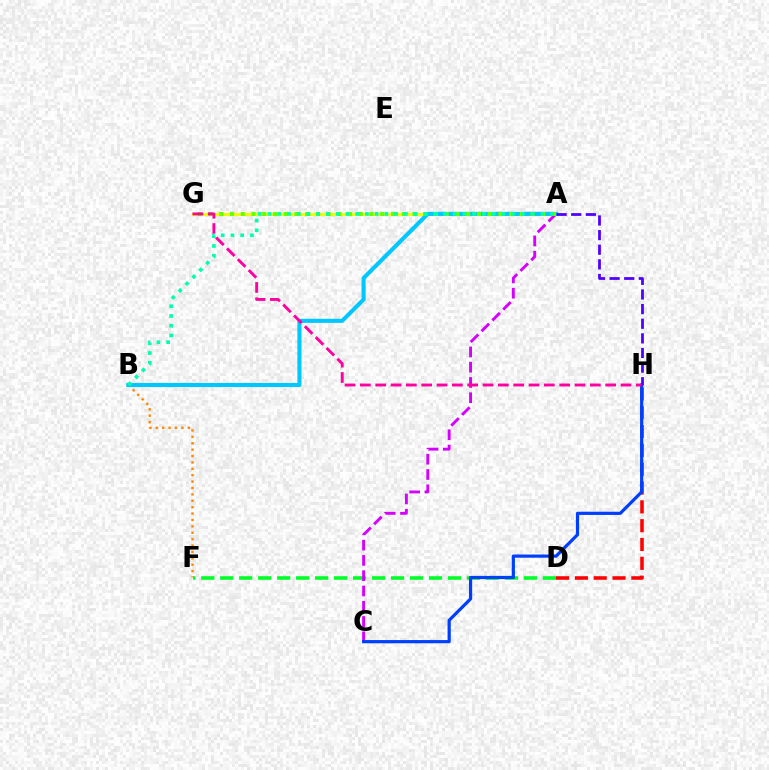{('B', 'F'): [{'color': '#ff8800', 'line_style': 'dotted', 'thickness': 1.74}], ('D', 'H'): [{'color': '#ff0000', 'line_style': 'dashed', 'thickness': 2.56}], ('D', 'F'): [{'color': '#00ff27', 'line_style': 'dashed', 'thickness': 2.58}], ('A', 'C'): [{'color': '#d600ff', 'line_style': 'dashed', 'thickness': 2.08}], ('A', 'G'): [{'color': '#eeff00', 'line_style': 'solid', 'thickness': 2.11}, {'color': '#66ff00', 'line_style': 'dotted', 'thickness': 2.92}], ('A', 'B'): [{'color': '#00c7ff', 'line_style': 'solid', 'thickness': 2.94}, {'color': '#00ffaf', 'line_style': 'dotted', 'thickness': 2.65}], ('C', 'H'): [{'color': '#003fff', 'line_style': 'solid', 'thickness': 2.3}], ('G', 'H'): [{'color': '#ff00a0', 'line_style': 'dashed', 'thickness': 2.08}], ('A', 'H'): [{'color': '#4f00ff', 'line_style': 'dashed', 'thickness': 1.99}]}